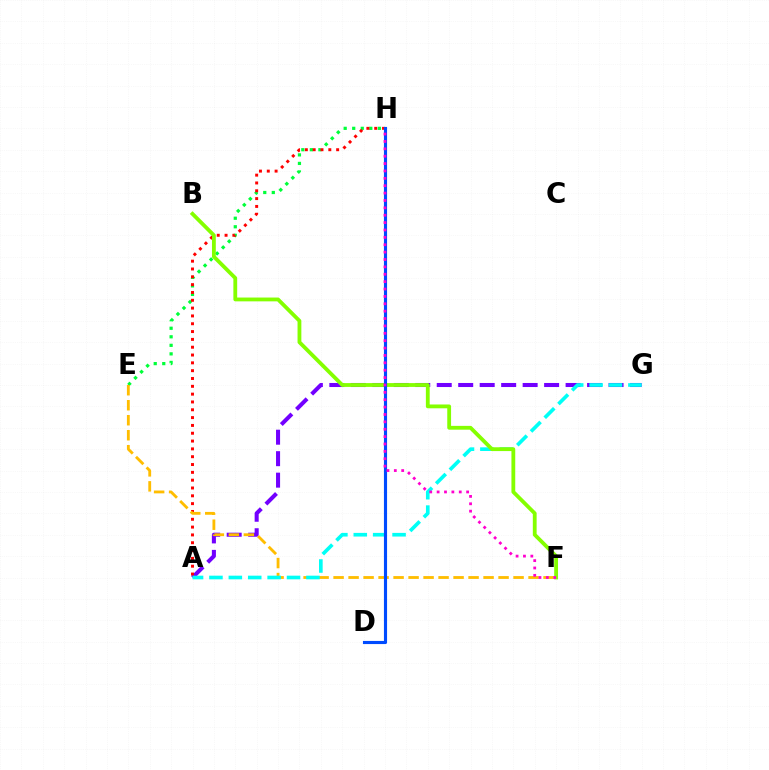{('E', 'H'): [{'color': '#00ff39', 'line_style': 'dotted', 'thickness': 2.32}], ('A', 'G'): [{'color': '#7200ff', 'line_style': 'dashed', 'thickness': 2.92}, {'color': '#00fff6', 'line_style': 'dashed', 'thickness': 2.64}], ('A', 'H'): [{'color': '#ff0000', 'line_style': 'dotted', 'thickness': 2.13}], ('E', 'F'): [{'color': '#ffbd00', 'line_style': 'dashed', 'thickness': 2.04}], ('B', 'F'): [{'color': '#84ff00', 'line_style': 'solid', 'thickness': 2.75}], ('D', 'H'): [{'color': '#004bff', 'line_style': 'solid', 'thickness': 2.25}], ('F', 'H'): [{'color': '#ff00cf', 'line_style': 'dotted', 'thickness': 2.0}]}